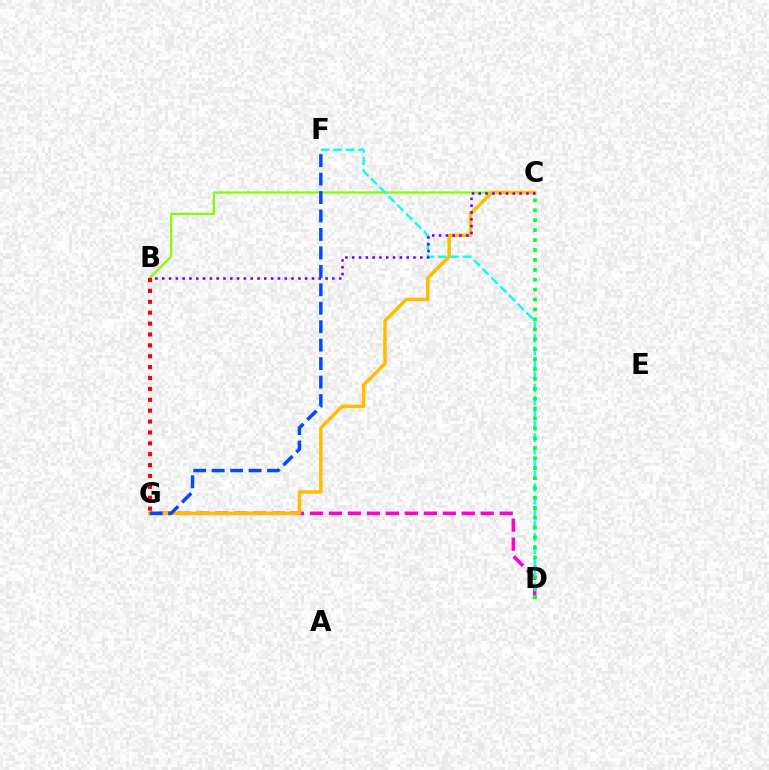{('D', 'G'): [{'color': '#ff00cf', 'line_style': 'dashed', 'thickness': 2.58}], ('B', 'C'): [{'color': '#84ff00', 'line_style': 'solid', 'thickness': 1.61}, {'color': '#7200ff', 'line_style': 'dotted', 'thickness': 1.85}], ('C', 'G'): [{'color': '#ffbd00', 'line_style': 'solid', 'thickness': 2.5}], ('D', 'F'): [{'color': '#00fff6', 'line_style': 'dashed', 'thickness': 1.69}], ('C', 'D'): [{'color': '#00ff39', 'line_style': 'dotted', 'thickness': 2.69}], ('B', 'G'): [{'color': '#ff0000', 'line_style': 'dotted', 'thickness': 2.96}], ('F', 'G'): [{'color': '#004bff', 'line_style': 'dashed', 'thickness': 2.51}]}